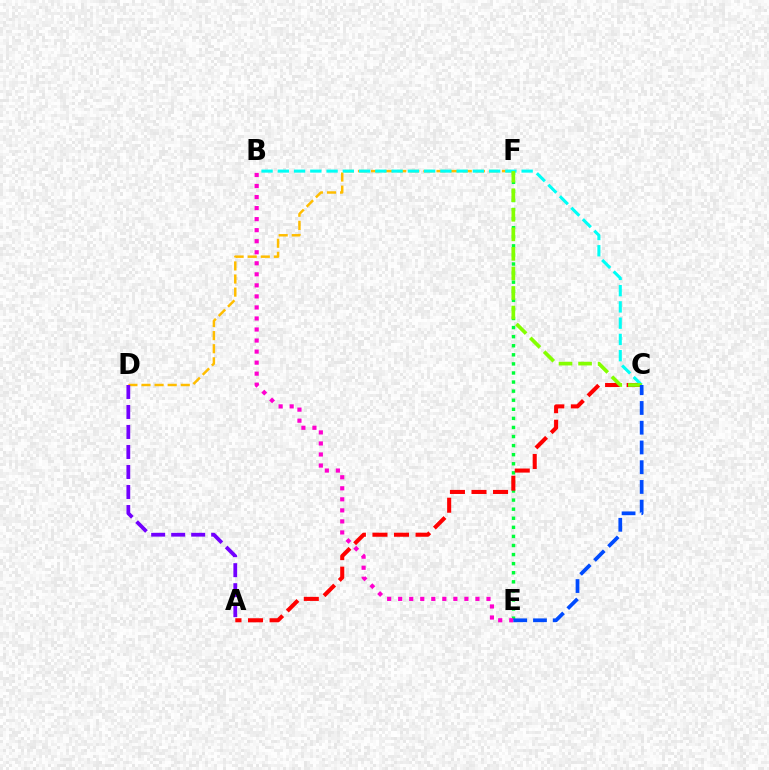{('D', 'F'): [{'color': '#ffbd00', 'line_style': 'dashed', 'thickness': 1.78}], ('E', 'F'): [{'color': '#00ff39', 'line_style': 'dotted', 'thickness': 2.47}], ('B', 'E'): [{'color': '#ff00cf', 'line_style': 'dotted', 'thickness': 3.0}], ('A', 'C'): [{'color': '#ff0000', 'line_style': 'dashed', 'thickness': 2.93}], ('B', 'C'): [{'color': '#00fff6', 'line_style': 'dashed', 'thickness': 2.21}], ('C', 'F'): [{'color': '#84ff00', 'line_style': 'dashed', 'thickness': 2.66}], ('A', 'D'): [{'color': '#7200ff', 'line_style': 'dashed', 'thickness': 2.72}], ('C', 'E'): [{'color': '#004bff', 'line_style': 'dashed', 'thickness': 2.68}]}